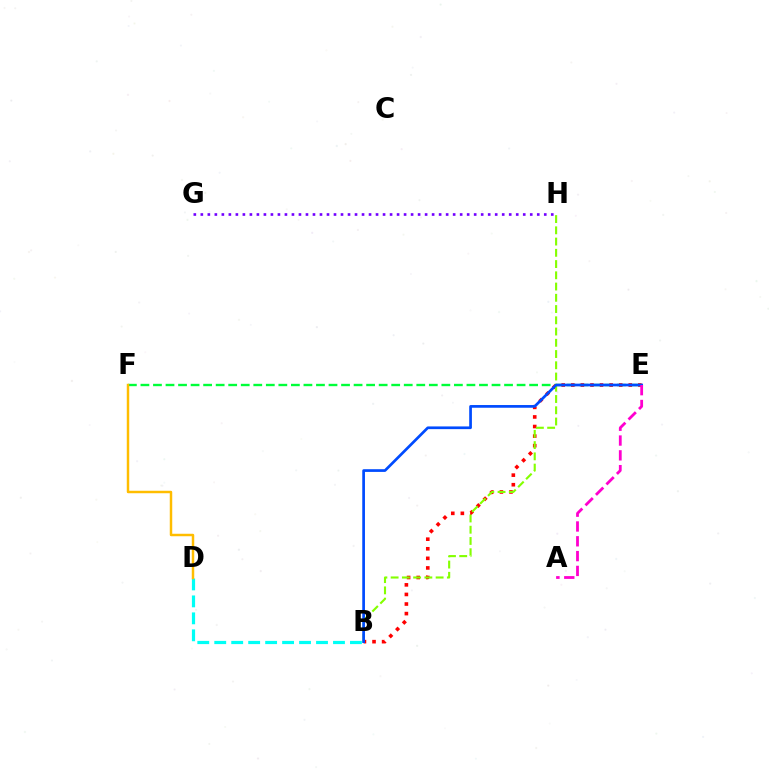{('B', 'D'): [{'color': '#00fff6', 'line_style': 'dashed', 'thickness': 2.3}], ('E', 'F'): [{'color': '#00ff39', 'line_style': 'dashed', 'thickness': 1.7}], ('B', 'E'): [{'color': '#ff0000', 'line_style': 'dotted', 'thickness': 2.6}, {'color': '#004bff', 'line_style': 'solid', 'thickness': 1.95}], ('G', 'H'): [{'color': '#7200ff', 'line_style': 'dotted', 'thickness': 1.9}], ('B', 'H'): [{'color': '#84ff00', 'line_style': 'dashed', 'thickness': 1.53}], ('D', 'F'): [{'color': '#ffbd00', 'line_style': 'solid', 'thickness': 1.78}], ('A', 'E'): [{'color': '#ff00cf', 'line_style': 'dashed', 'thickness': 2.01}]}